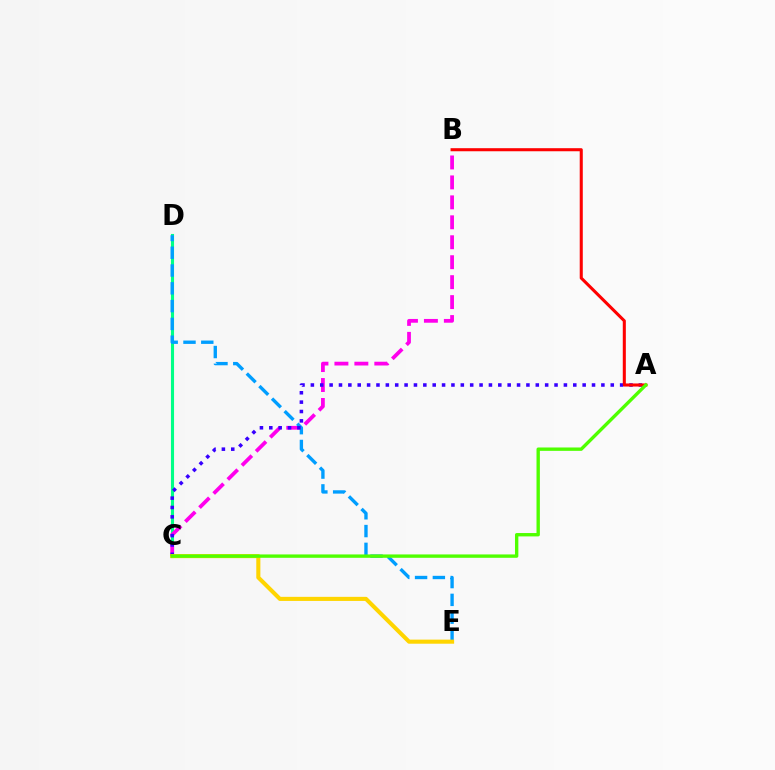{('C', 'D'): [{'color': '#00ff86', 'line_style': 'solid', 'thickness': 2.23}], ('B', 'C'): [{'color': '#ff00ed', 'line_style': 'dashed', 'thickness': 2.71}], ('D', 'E'): [{'color': '#009eff', 'line_style': 'dashed', 'thickness': 2.42}], ('A', 'C'): [{'color': '#3700ff', 'line_style': 'dotted', 'thickness': 2.55}, {'color': '#4fff00', 'line_style': 'solid', 'thickness': 2.42}], ('A', 'B'): [{'color': '#ff0000', 'line_style': 'solid', 'thickness': 2.2}], ('C', 'E'): [{'color': '#ffd500', 'line_style': 'solid', 'thickness': 2.94}]}